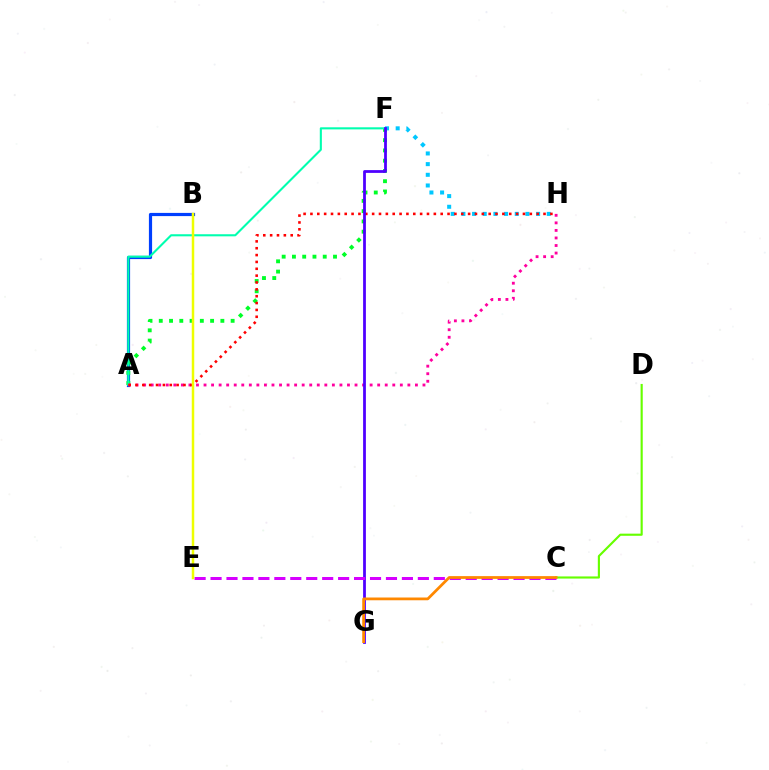{('A', 'B'): [{'color': '#003fff', 'line_style': 'solid', 'thickness': 2.29}], ('A', 'F'): [{'color': '#00ff27', 'line_style': 'dotted', 'thickness': 2.79}, {'color': '#00ffaf', 'line_style': 'solid', 'thickness': 1.5}], ('A', 'H'): [{'color': '#ff00a0', 'line_style': 'dotted', 'thickness': 2.05}, {'color': '#ff0000', 'line_style': 'dotted', 'thickness': 1.86}], ('F', 'H'): [{'color': '#00c7ff', 'line_style': 'dotted', 'thickness': 2.9}], ('C', 'D'): [{'color': '#66ff00', 'line_style': 'solid', 'thickness': 1.54}], ('F', 'G'): [{'color': '#4f00ff', 'line_style': 'solid', 'thickness': 2.0}], ('C', 'E'): [{'color': '#d600ff', 'line_style': 'dashed', 'thickness': 2.17}], ('B', 'E'): [{'color': '#eeff00', 'line_style': 'solid', 'thickness': 1.79}], ('C', 'G'): [{'color': '#ff8800', 'line_style': 'solid', 'thickness': 1.99}]}